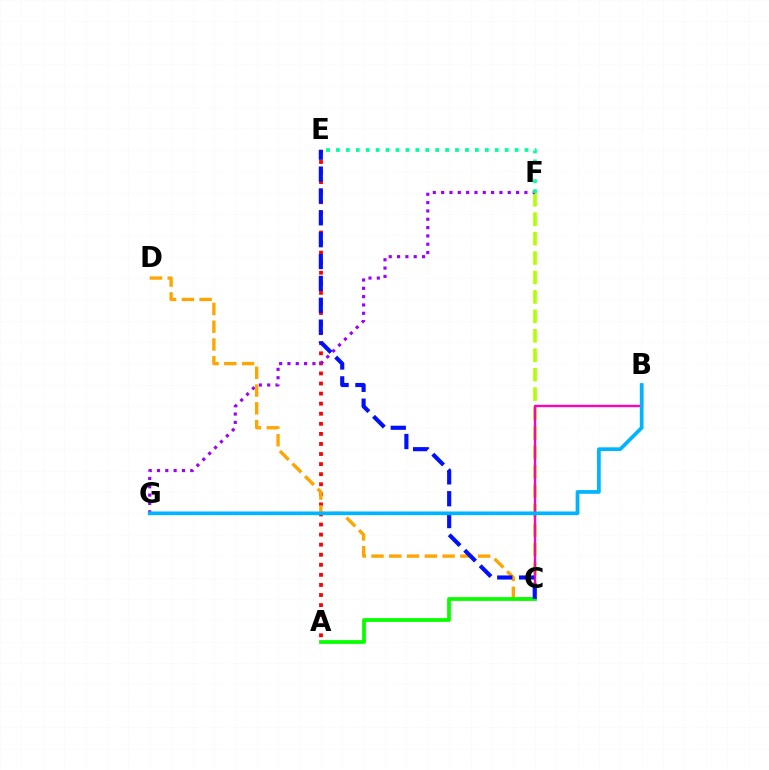{('C', 'F'): [{'color': '#b3ff00', 'line_style': 'dashed', 'thickness': 2.64}], ('A', 'E'): [{'color': '#ff0000', 'line_style': 'dotted', 'thickness': 2.74}], ('F', 'G'): [{'color': '#9b00ff', 'line_style': 'dotted', 'thickness': 2.26}], ('C', 'D'): [{'color': '#ffa500', 'line_style': 'dashed', 'thickness': 2.41}], ('B', 'C'): [{'color': '#ff00bd', 'line_style': 'solid', 'thickness': 1.71}], ('E', 'F'): [{'color': '#00ff9d', 'line_style': 'dotted', 'thickness': 2.7}], ('A', 'C'): [{'color': '#08ff00', 'line_style': 'solid', 'thickness': 2.71}], ('C', 'E'): [{'color': '#0010ff', 'line_style': 'dashed', 'thickness': 2.97}], ('B', 'G'): [{'color': '#00b5ff', 'line_style': 'solid', 'thickness': 2.67}]}